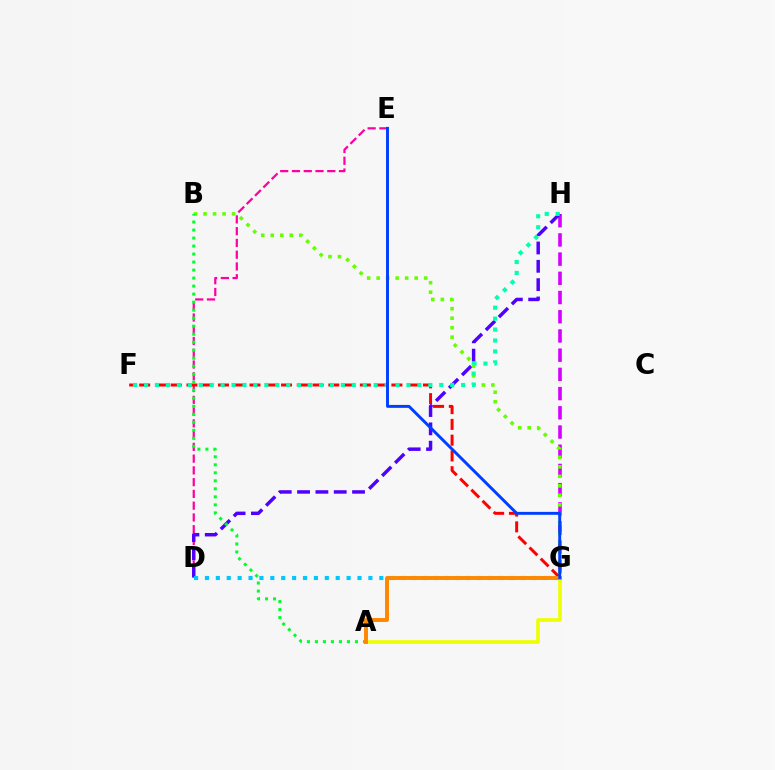{('A', 'G'): [{'color': '#eeff00', 'line_style': 'solid', 'thickness': 2.62}, {'color': '#ff8800', 'line_style': 'solid', 'thickness': 2.83}], ('D', 'E'): [{'color': '#ff00a0', 'line_style': 'dashed', 'thickness': 1.6}], ('G', 'H'): [{'color': '#d600ff', 'line_style': 'dashed', 'thickness': 2.61}], ('D', 'H'): [{'color': '#4f00ff', 'line_style': 'dashed', 'thickness': 2.49}], ('D', 'G'): [{'color': '#00c7ff', 'line_style': 'dotted', 'thickness': 2.96}], ('B', 'G'): [{'color': '#66ff00', 'line_style': 'dotted', 'thickness': 2.58}], ('F', 'G'): [{'color': '#ff0000', 'line_style': 'dashed', 'thickness': 2.14}], ('F', 'H'): [{'color': '#00ffaf', 'line_style': 'dotted', 'thickness': 2.97}], ('A', 'B'): [{'color': '#00ff27', 'line_style': 'dotted', 'thickness': 2.18}], ('E', 'G'): [{'color': '#003fff', 'line_style': 'solid', 'thickness': 2.11}]}